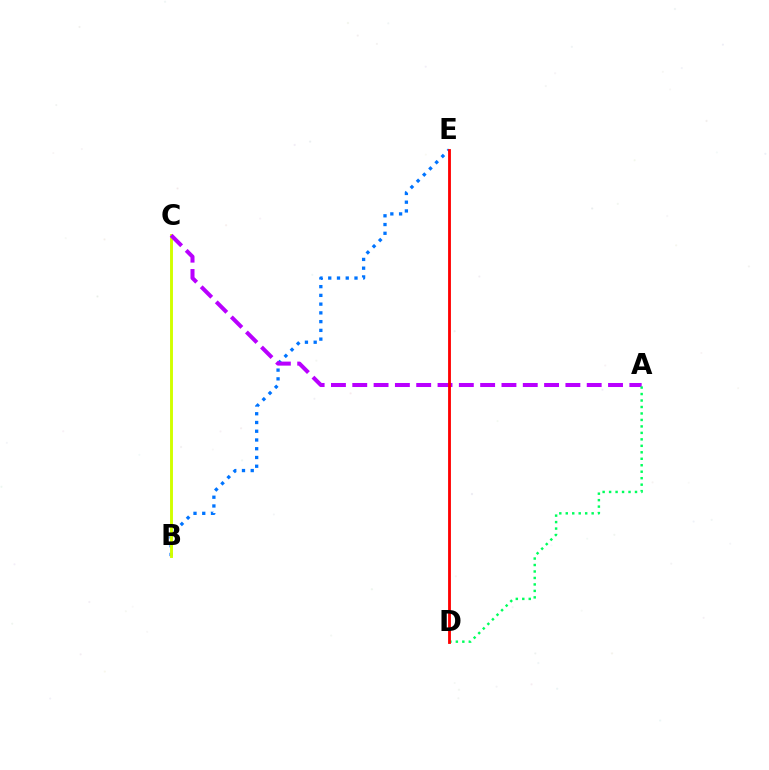{('B', 'E'): [{'color': '#0074ff', 'line_style': 'dotted', 'thickness': 2.38}], ('B', 'C'): [{'color': '#d1ff00', 'line_style': 'solid', 'thickness': 2.1}], ('A', 'C'): [{'color': '#b900ff', 'line_style': 'dashed', 'thickness': 2.9}], ('A', 'D'): [{'color': '#00ff5c', 'line_style': 'dotted', 'thickness': 1.76}], ('D', 'E'): [{'color': '#ff0000', 'line_style': 'solid', 'thickness': 2.04}]}